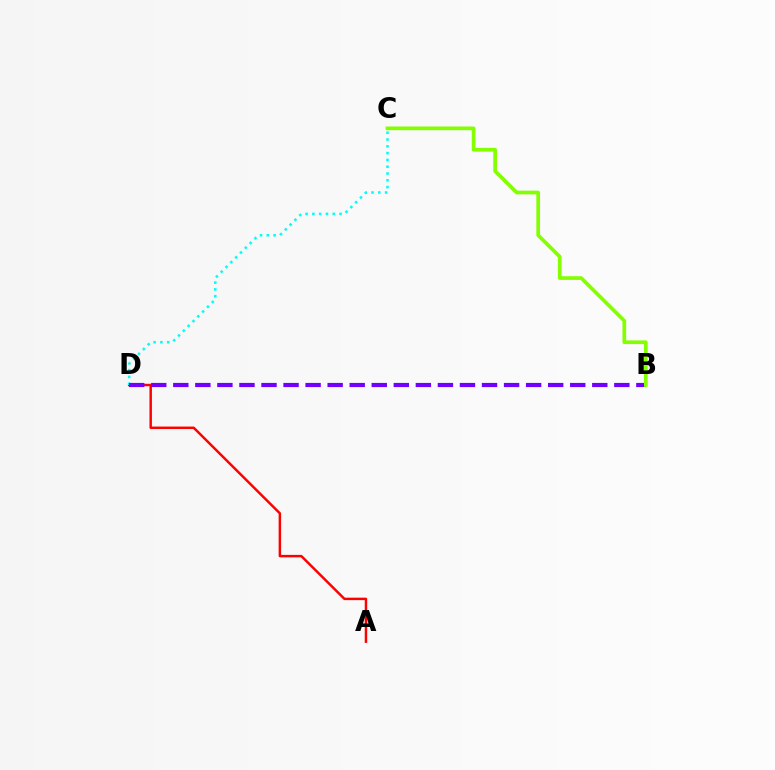{('A', 'D'): [{'color': '#ff0000', 'line_style': 'solid', 'thickness': 1.77}], ('C', 'D'): [{'color': '#00fff6', 'line_style': 'dotted', 'thickness': 1.85}], ('B', 'D'): [{'color': '#7200ff', 'line_style': 'dashed', 'thickness': 3.0}], ('B', 'C'): [{'color': '#84ff00', 'line_style': 'solid', 'thickness': 2.66}]}